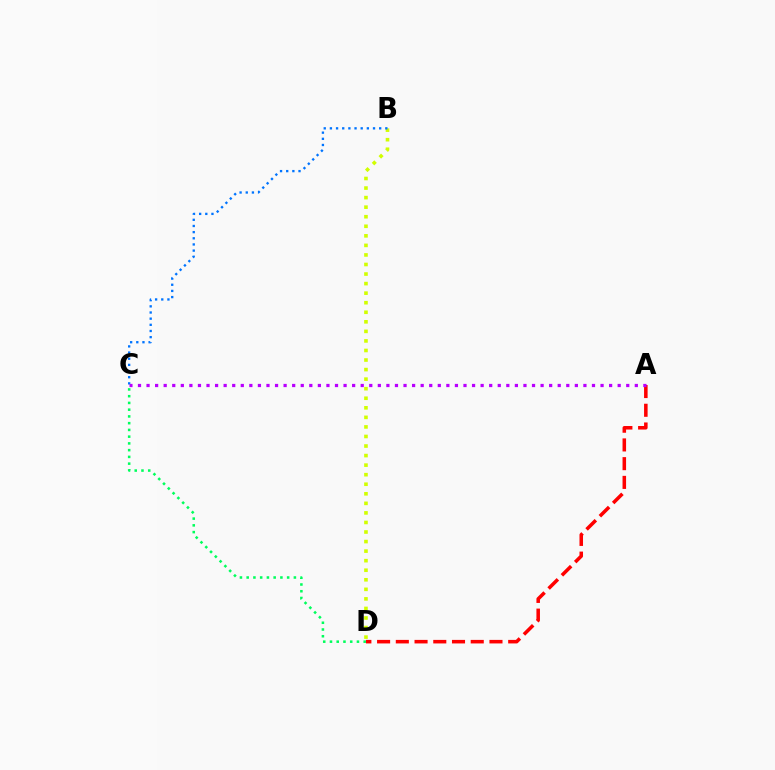{('B', 'D'): [{'color': '#d1ff00', 'line_style': 'dotted', 'thickness': 2.6}], ('B', 'C'): [{'color': '#0074ff', 'line_style': 'dotted', 'thickness': 1.67}], ('A', 'D'): [{'color': '#ff0000', 'line_style': 'dashed', 'thickness': 2.54}], ('C', 'D'): [{'color': '#00ff5c', 'line_style': 'dotted', 'thickness': 1.83}], ('A', 'C'): [{'color': '#b900ff', 'line_style': 'dotted', 'thickness': 2.33}]}